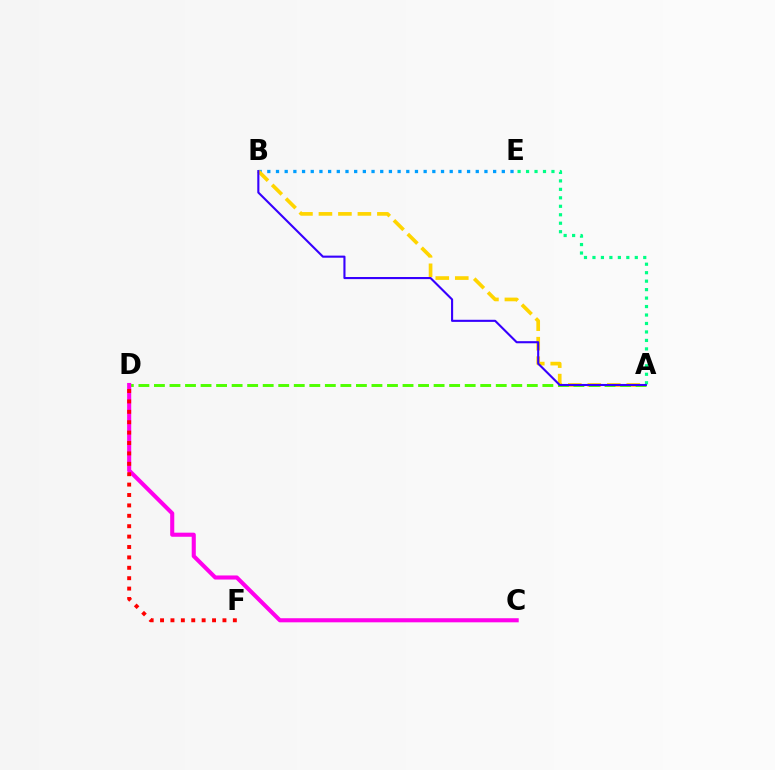{('B', 'E'): [{'color': '#009eff', 'line_style': 'dotted', 'thickness': 2.36}], ('A', 'E'): [{'color': '#00ff86', 'line_style': 'dotted', 'thickness': 2.3}], ('A', 'B'): [{'color': '#ffd500', 'line_style': 'dashed', 'thickness': 2.65}, {'color': '#3700ff', 'line_style': 'solid', 'thickness': 1.52}], ('A', 'D'): [{'color': '#4fff00', 'line_style': 'dashed', 'thickness': 2.11}], ('C', 'D'): [{'color': '#ff00ed', 'line_style': 'solid', 'thickness': 2.94}], ('D', 'F'): [{'color': '#ff0000', 'line_style': 'dotted', 'thickness': 2.83}]}